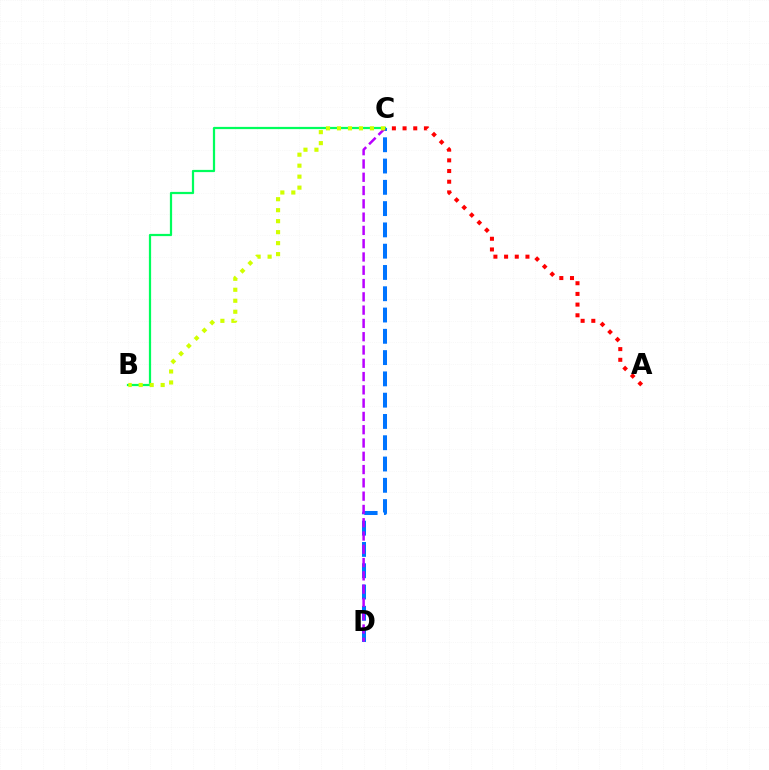{('C', 'D'): [{'color': '#0074ff', 'line_style': 'dashed', 'thickness': 2.89}, {'color': '#b900ff', 'line_style': 'dashed', 'thickness': 1.81}], ('A', 'C'): [{'color': '#ff0000', 'line_style': 'dotted', 'thickness': 2.9}], ('B', 'C'): [{'color': '#00ff5c', 'line_style': 'solid', 'thickness': 1.6}, {'color': '#d1ff00', 'line_style': 'dotted', 'thickness': 2.98}]}